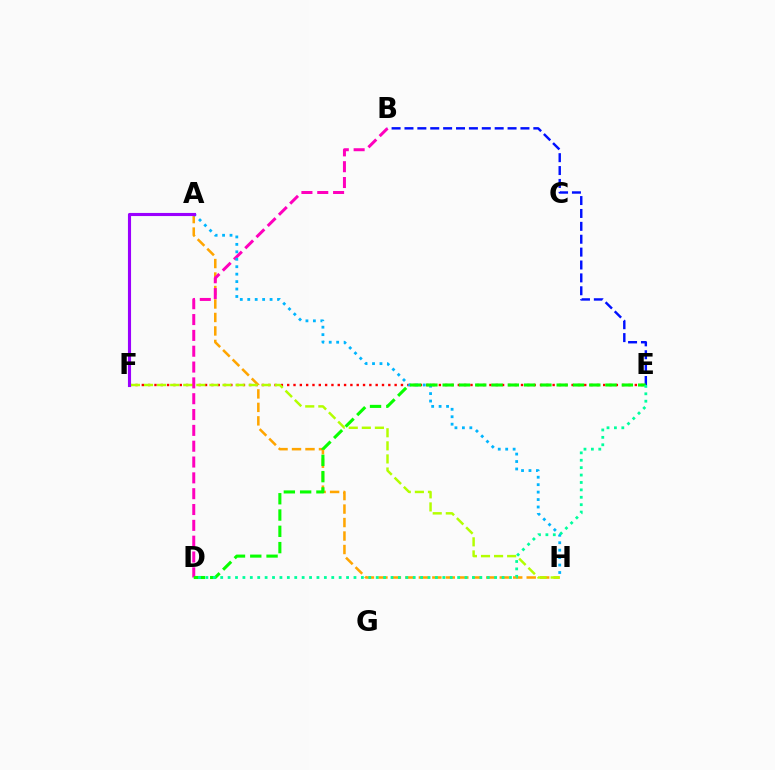{('E', 'F'): [{'color': '#ff0000', 'line_style': 'dotted', 'thickness': 1.72}], ('B', 'E'): [{'color': '#0010ff', 'line_style': 'dashed', 'thickness': 1.75}], ('A', 'H'): [{'color': '#ffa500', 'line_style': 'dashed', 'thickness': 1.83}, {'color': '#00b5ff', 'line_style': 'dotted', 'thickness': 2.02}], ('B', 'D'): [{'color': '#ff00bd', 'line_style': 'dashed', 'thickness': 2.15}], ('F', 'H'): [{'color': '#b3ff00', 'line_style': 'dashed', 'thickness': 1.78}], ('D', 'E'): [{'color': '#08ff00', 'line_style': 'dashed', 'thickness': 2.21}, {'color': '#00ff9d', 'line_style': 'dotted', 'thickness': 2.01}], ('A', 'F'): [{'color': '#9b00ff', 'line_style': 'solid', 'thickness': 2.24}]}